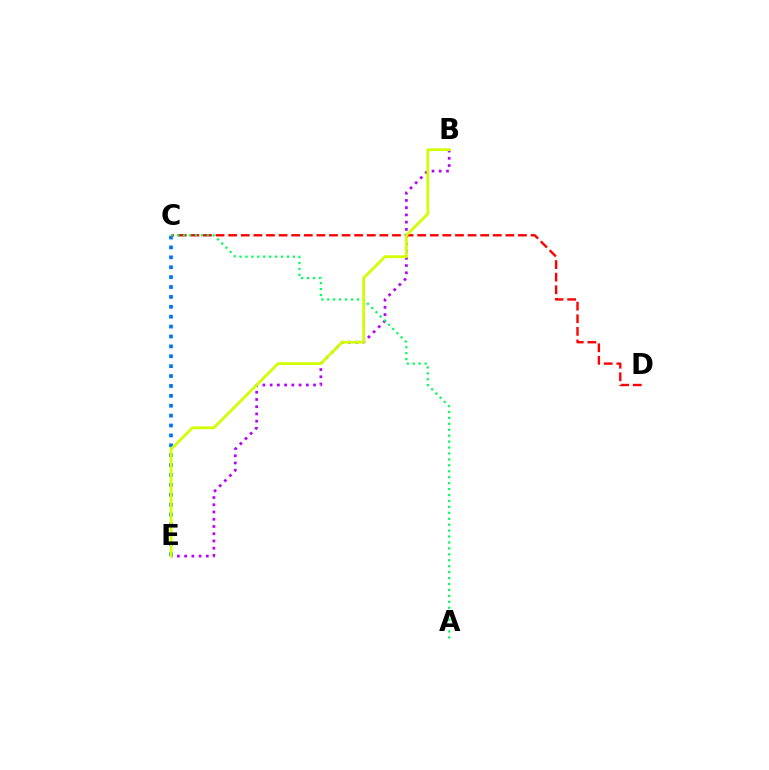{('C', 'E'): [{'color': '#0074ff', 'line_style': 'dotted', 'thickness': 2.69}], ('C', 'D'): [{'color': '#ff0000', 'line_style': 'dashed', 'thickness': 1.71}], ('B', 'E'): [{'color': '#b900ff', 'line_style': 'dotted', 'thickness': 1.97}, {'color': '#d1ff00', 'line_style': 'solid', 'thickness': 2.0}], ('A', 'C'): [{'color': '#00ff5c', 'line_style': 'dotted', 'thickness': 1.61}]}